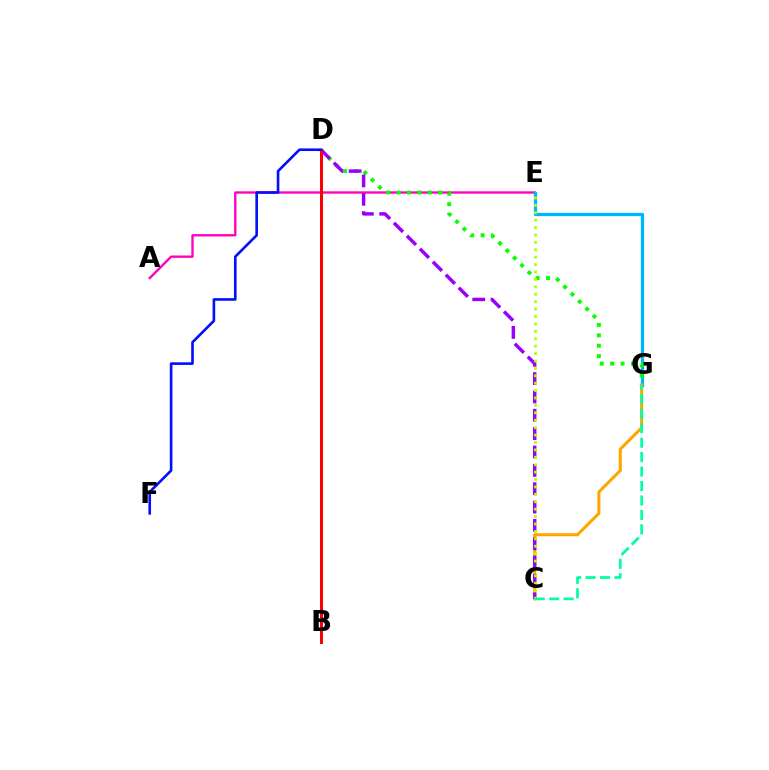{('A', 'E'): [{'color': '#ff00bd', 'line_style': 'solid', 'thickness': 1.7}], ('E', 'G'): [{'color': '#00b5ff', 'line_style': 'solid', 'thickness': 2.36}], ('D', 'G'): [{'color': '#08ff00', 'line_style': 'dotted', 'thickness': 2.82}], ('C', 'G'): [{'color': '#ffa500', 'line_style': 'solid', 'thickness': 2.2}, {'color': '#00ff9d', 'line_style': 'dashed', 'thickness': 1.96}], ('C', 'D'): [{'color': '#9b00ff', 'line_style': 'dashed', 'thickness': 2.49}], ('C', 'E'): [{'color': '#b3ff00', 'line_style': 'dotted', 'thickness': 2.01}], ('B', 'D'): [{'color': '#ff0000', 'line_style': 'solid', 'thickness': 2.17}], ('D', 'F'): [{'color': '#0010ff', 'line_style': 'solid', 'thickness': 1.89}]}